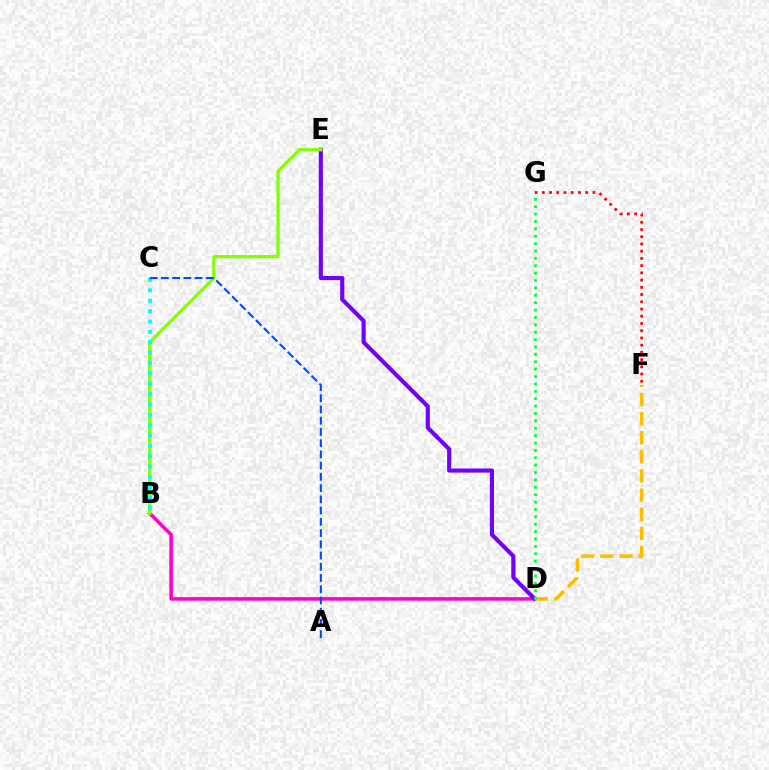{('B', 'D'): [{'color': '#ff00cf', 'line_style': 'solid', 'thickness': 2.55}], ('D', 'E'): [{'color': '#7200ff', 'line_style': 'solid', 'thickness': 2.98}], ('D', 'F'): [{'color': '#ffbd00', 'line_style': 'dashed', 'thickness': 2.6}], ('B', 'E'): [{'color': '#84ff00', 'line_style': 'solid', 'thickness': 2.34}], ('D', 'G'): [{'color': '#00ff39', 'line_style': 'dotted', 'thickness': 2.01}], ('B', 'C'): [{'color': '#00fff6', 'line_style': 'dotted', 'thickness': 2.82}], ('F', 'G'): [{'color': '#ff0000', 'line_style': 'dotted', 'thickness': 1.96}], ('A', 'C'): [{'color': '#004bff', 'line_style': 'dashed', 'thickness': 1.53}]}